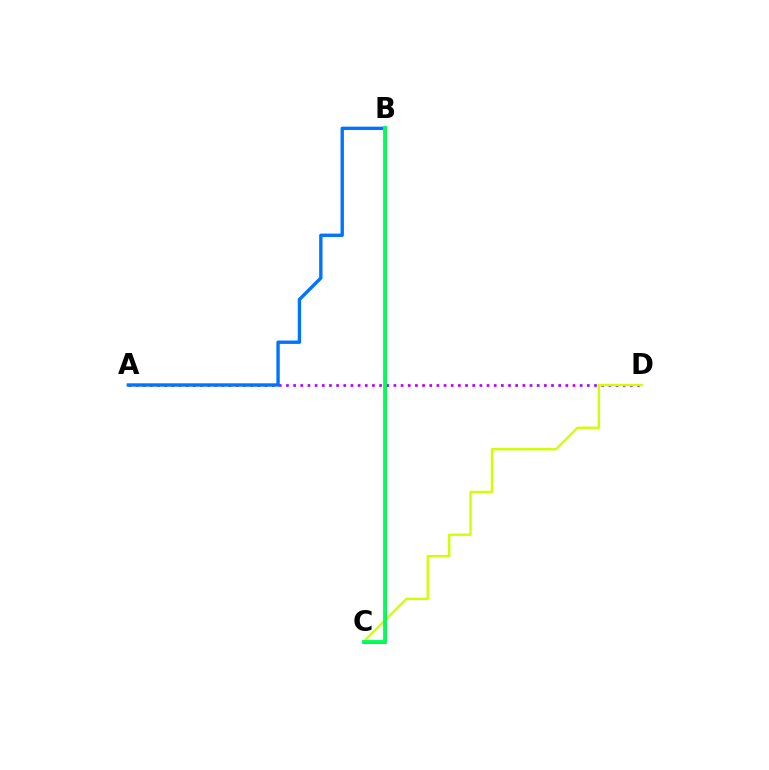{('A', 'D'): [{'color': '#b900ff', 'line_style': 'dotted', 'thickness': 1.95}], ('A', 'B'): [{'color': '#0074ff', 'line_style': 'solid', 'thickness': 2.43}], ('C', 'D'): [{'color': '#d1ff00', 'line_style': 'solid', 'thickness': 1.7}], ('B', 'C'): [{'color': '#ff0000', 'line_style': 'solid', 'thickness': 1.91}, {'color': '#00ff5c', 'line_style': 'solid', 'thickness': 2.76}]}